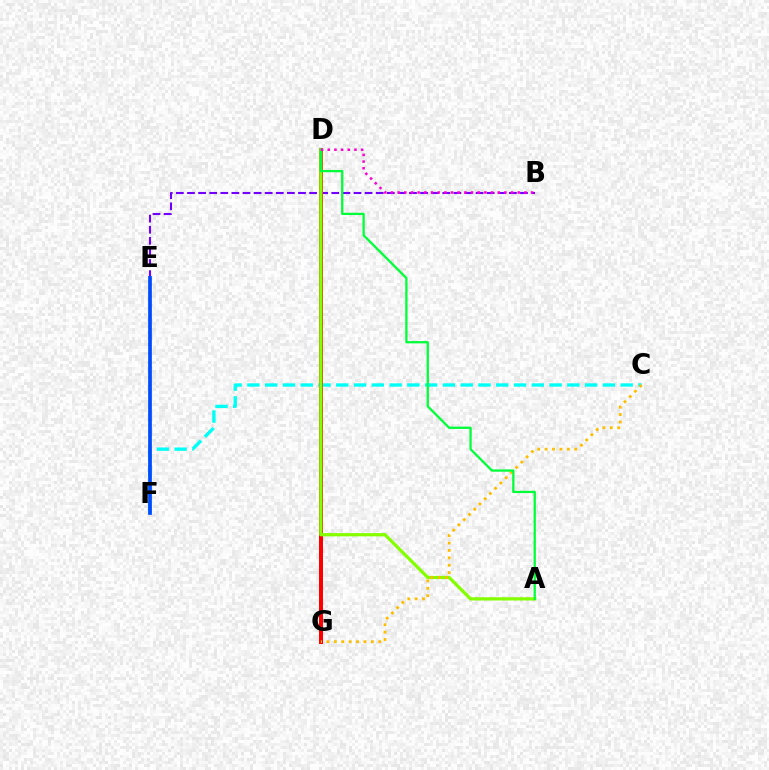{('B', 'E'): [{'color': '#7200ff', 'line_style': 'dashed', 'thickness': 1.51}], ('C', 'F'): [{'color': '#00fff6', 'line_style': 'dashed', 'thickness': 2.41}], ('D', 'G'): [{'color': '#ff0000', 'line_style': 'solid', 'thickness': 2.87}], ('A', 'D'): [{'color': '#84ff00', 'line_style': 'solid', 'thickness': 2.32}, {'color': '#00ff39', 'line_style': 'solid', 'thickness': 1.64}], ('E', 'F'): [{'color': '#004bff', 'line_style': 'solid', 'thickness': 2.68}], ('C', 'G'): [{'color': '#ffbd00', 'line_style': 'dotted', 'thickness': 2.01}], ('B', 'D'): [{'color': '#ff00cf', 'line_style': 'dotted', 'thickness': 1.81}]}